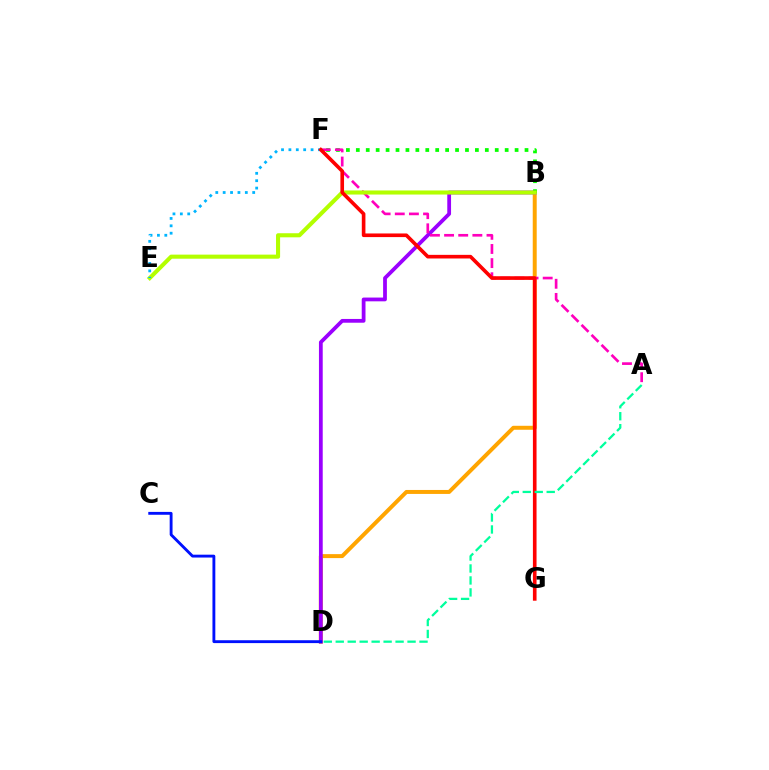{('B', 'D'): [{'color': '#ffa500', 'line_style': 'solid', 'thickness': 2.86}, {'color': '#9b00ff', 'line_style': 'solid', 'thickness': 2.71}], ('B', 'F'): [{'color': '#08ff00', 'line_style': 'dotted', 'thickness': 2.7}], ('A', 'F'): [{'color': '#ff00bd', 'line_style': 'dashed', 'thickness': 1.92}], ('B', 'E'): [{'color': '#b3ff00', 'line_style': 'solid', 'thickness': 2.94}], ('C', 'D'): [{'color': '#0010ff', 'line_style': 'solid', 'thickness': 2.06}], ('E', 'F'): [{'color': '#00b5ff', 'line_style': 'dotted', 'thickness': 2.01}], ('F', 'G'): [{'color': '#ff0000', 'line_style': 'solid', 'thickness': 2.62}], ('A', 'D'): [{'color': '#00ff9d', 'line_style': 'dashed', 'thickness': 1.63}]}